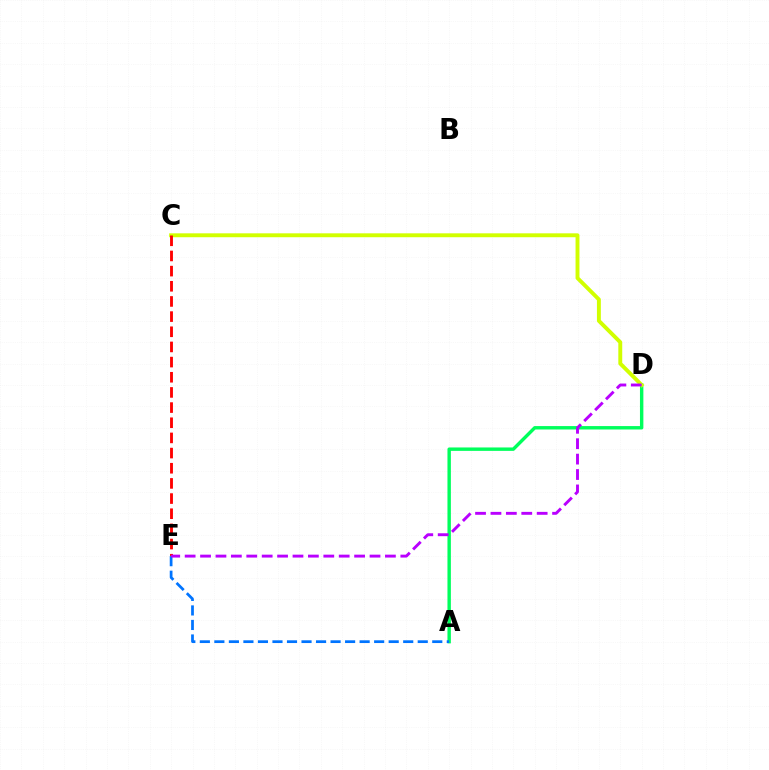{('A', 'D'): [{'color': '#00ff5c', 'line_style': 'solid', 'thickness': 2.46}], ('C', 'D'): [{'color': '#d1ff00', 'line_style': 'solid', 'thickness': 2.81}], ('C', 'E'): [{'color': '#ff0000', 'line_style': 'dashed', 'thickness': 2.06}], ('A', 'E'): [{'color': '#0074ff', 'line_style': 'dashed', 'thickness': 1.97}], ('D', 'E'): [{'color': '#b900ff', 'line_style': 'dashed', 'thickness': 2.09}]}